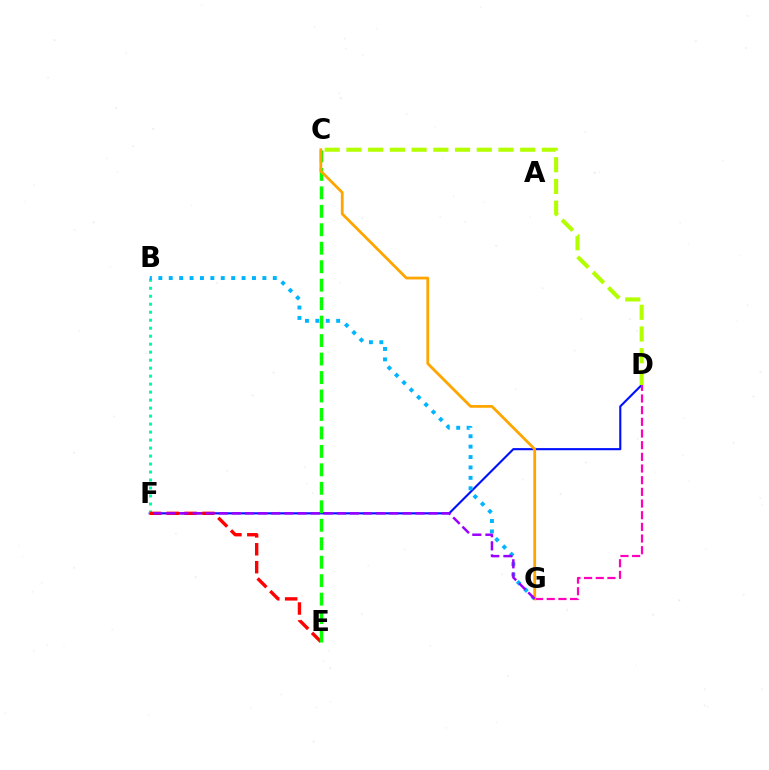{('D', 'F'): [{'color': '#0010ff', 'line_style': 'solid', 'thickness': 1.53}], ('B', 'F'): [{'color': '#00ff9d', 'line_style': 'dotted', 'thickness': 2.17}], ('B', 'G'): [{'color': '#00b5ff', 'line_style': 'dotted', 'thickness': 2.83}], ('E', 'F'): [{'color': '#ff0000', 'line_style': 'dashed', 'thickness': 2.43}], ('C', 'D'): [{'color': '#b3ff00', 'line_style': 'dashed', 'thickness': 2.95}], ('C', 'E'): [{'color': '#08ff00', 'line_style': 'dashed', 'thickness': 2.51}], ('D', 'G'): [{'color': '#ff00bd', 'line_style': 'dashed', 'thickness': 1.59}], ('C', 'G'): [{'color': '#ffa500', 'line_style': 'solid', 'thickness': 2.0}], ('F', 'G'): [{'color': '#9b00ff', 'line_style': 'dashed', 'thickness': 1.78}]}